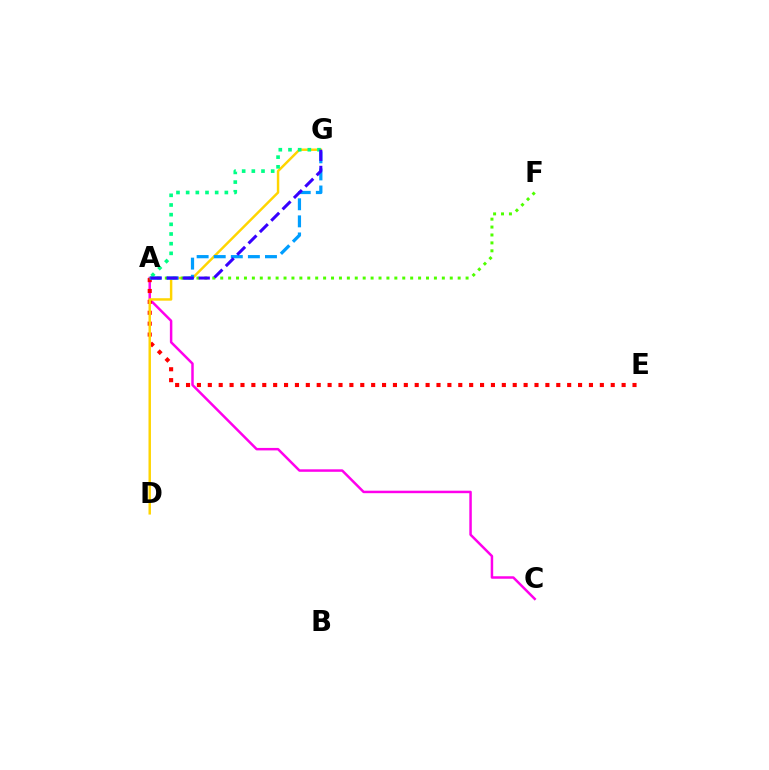{('A', 'C'): [{'color': '#ff00ed', 'line_style': 'solid', 'thickness': 1.79}], ('A', 'E'): [{'color': '#ff0000', 'line_style': 'dotted', 'thickness': 2.96}], ('D', 'G'): [{'color': '#ffd500', 'line_style': 'solid', 'thickness': 1.77}], ('A', 'F'): [{'color': '#4fff00', 'line_style': 'dotted', 'thickness': 2.15}], ('A', 'G'): [{'color': '#009eff', 'line_style': 'dashed', 'thickness': 2.32}, {'color': '#00ff86', 'line_style': 'dotted', 'thickness': 2.63}, {'color': '#3700ff', 'line_style': 'dashed', 'thickness': 2.18}]}